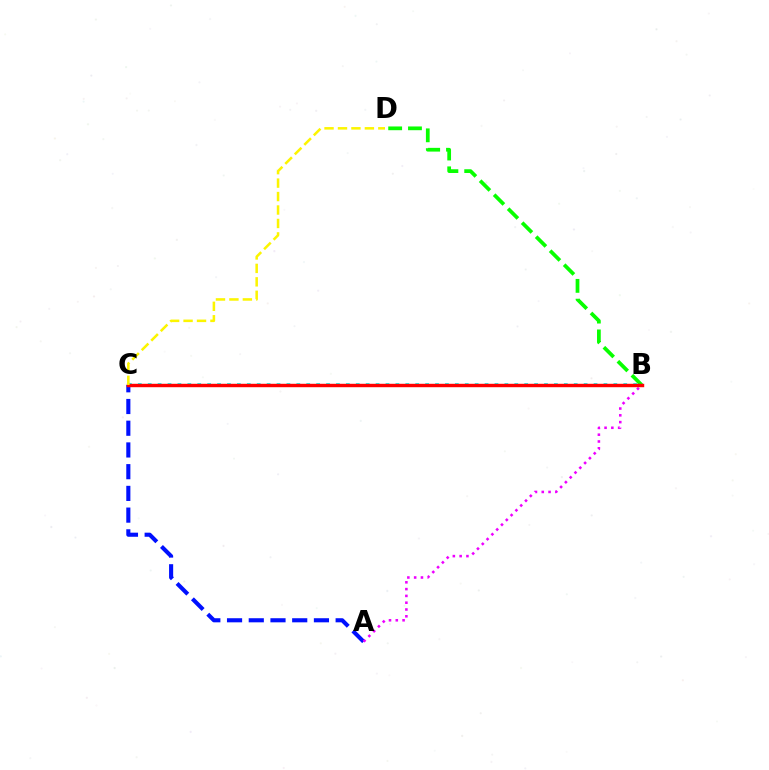{('B', 'D'): [{'color': '#08ff00', 'line_style': 'dashed', 'thickness': 2.69}], ('B', 'C'): [{'color': '#00fff6', 'line_style': 'dotted', 'thickness': 2.69}, {'color': '#ff0000', 'line_style': 'solid', 'thickness': 2.47}], ('A', 'C'): [{'color': '#0010ff', 'line_style': 'dashed', 'thickness': 2.95}], ('A', 'B'): [{'color': '#ee00ff', 'line_style': 'dotted', 'thickness': 1.85}], ('C', 'D'): [{'color': '#fcf500', 'line_style': 'dashed', 'thickness': 1.83}]}